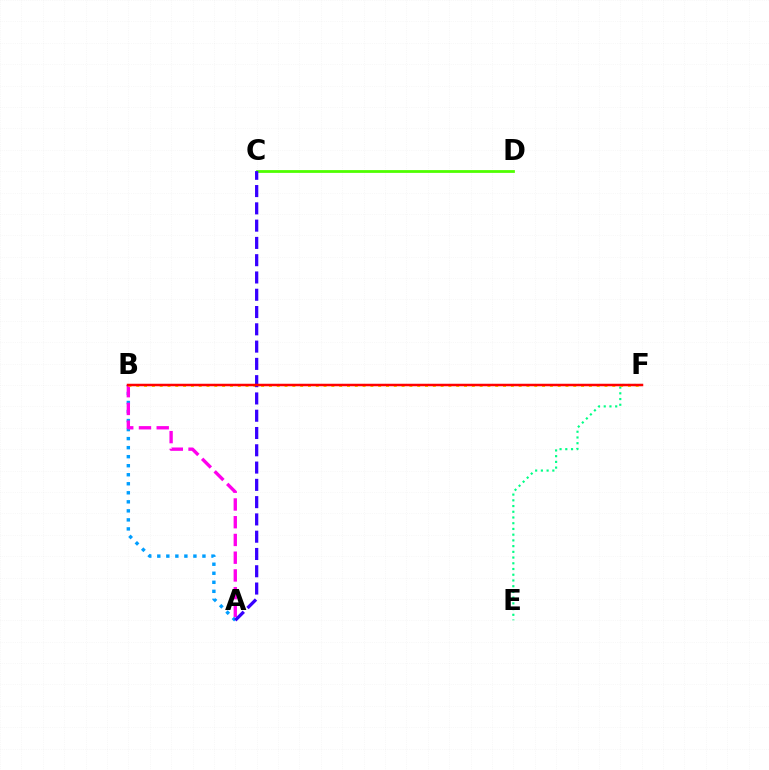{('E', 'F'): [{'color': '#00ff86', 'line_style': 'dotted', 'thickness': 1.56}], ('A', 'B'): [{'color': '#009eff', 'line_style': 'dotted', 'thickness': 2.45}, {'color': '#ff00ed', 'line_style': 'dashed', 'thickness': 2.41}], ('B', 'F'): [{'color': '#ffd500', 'line_style': 'dotted', 'thickness': 2.12}, {'color': '#ff0000', 'line_style': 'solid', 'thickness': 1.8}], ('C', 'D'): [{'color': '#4fff00', 'line_style': 'solid', 'thickness': 2.0}], ('A', 'C'): [{'color': '#3700ff', 'line_style': 'dashed', 'thickness': 2.35}]}